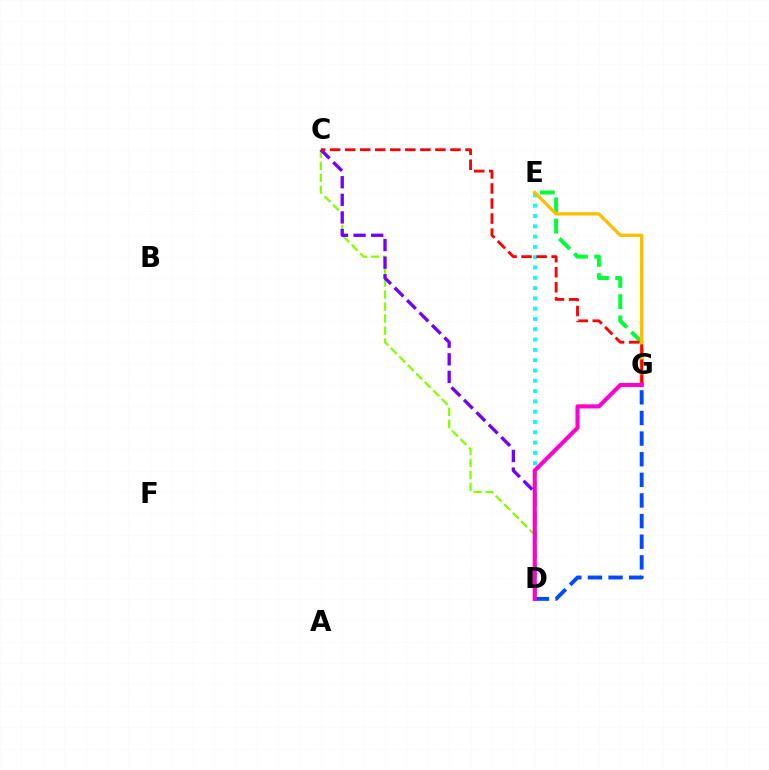{('E', 'G'): [{'color': '#00ff39', 'line_style': 'dashed', 'thickness': 2.88}, {'color': '#ffbd00', 'line_style': 'solid', 'thickness': 2.36}], ('C', 'D'): [{'color': '#84ff00', 'line_style': 'dashed', 'thickness': 1.63}, {'color': '#7200ff', 'line_style': 'dashed', 'thickness': 2.39}], ('D', 'E'): [{'color': '#00fff6', 'line_style': 'dotted', 'thickness': 2.8}], ('D', 'G'): [{'color': '#004bff', 'line_style': 'dashed', 'thickness': 2.8}, {'color': '#ff00cf', 'line_style': 'solid', 'thickness': 2.94}], ('C', 'G'): [{'color': '#ff0000', 'line_style': 'dashed', 'thickness': 2.04}]}